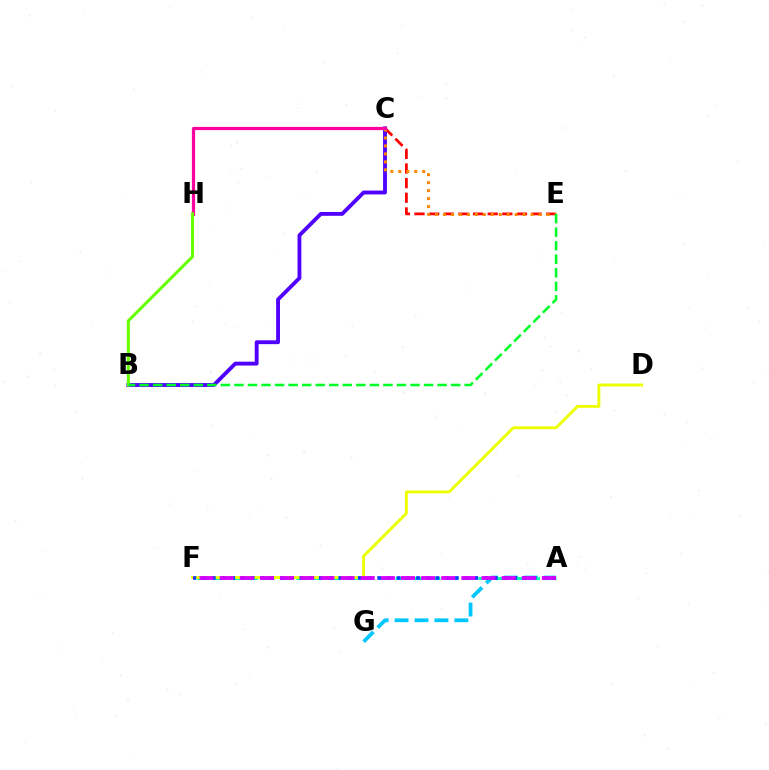{('B', 'C'): [{'color': '#4f00ff', 'line_style': 'solid', 'thickness': 2.77}], ('C', 'E'): [{'color': '#ff0000', 'line_style': 'dashed', 'thickness': 1.99}, {'color': '#ff8800', 'line_style': 'dotted', 'thickness': 2.17}], ('A', 'G'): [{'color': '#00c7ff', 'line_style': 'dashed', 'thickness': 2.71}], ('A', 'F'): [{'color': '#00ffaf', 'line_style': 'dashed', 'thickness': 2.25}, {'color': '#003fff', 'line_style': 'dotted', 'thickness': 2.64}, {'color': '#d600ff', 'line_style': 'dashed', 'thickness': 2.74}], ('D', 'F'): [{'color': '#eeff00', 'line_style': 'solid', 'thickness': 2.08}], ('C', 'H'): [{'color': '#ff00a0', 'line_style': 'solid', 'thickness': 2.31}], ('B', 'H'): [{'color': '#66ff00', 'line_style': 'solid', 'thickness': 2.19}], ('B', 'E'): [{'color': '#00ff27', 'line_style': 'dashed', 'thickness': 1.84}]}